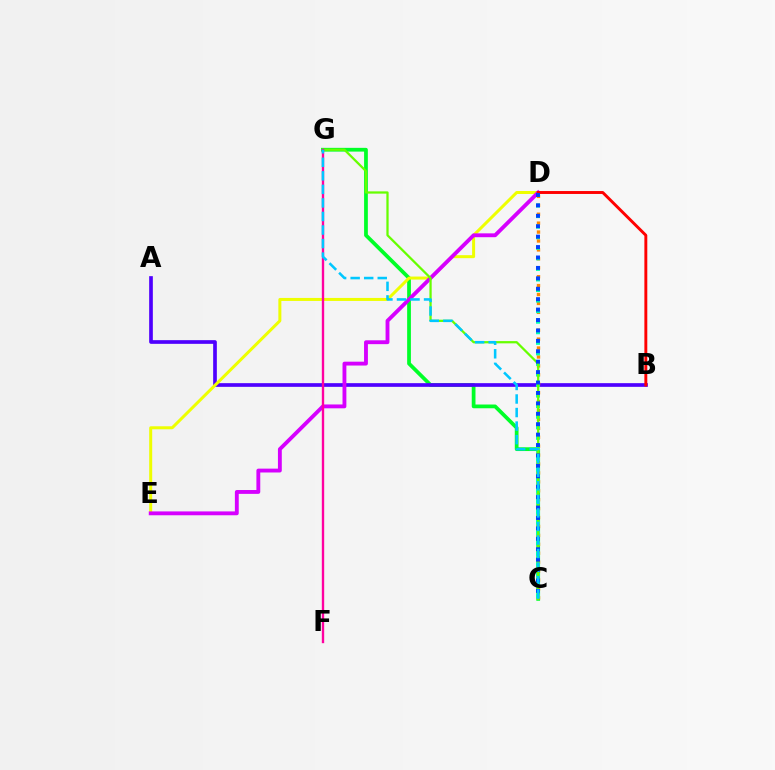{('C', 'G'): [{'color': '#00ff27', 'line_style': 'solid', 'thickness': 2.7}, {'color': '#66ff00', 'line_style': 'solid', 'thickness': 1.63}, {'color': '#00c7ff', 'line_style': 'dashed', 'thickness': 1.84}], ('A', 'B'): [{'color': '#4f00ff', 'line_style': 'solid', 'thickness': 2.65}], ('C', 'D'): [{'color': '#ff8800', 'line_style': 'dotted', 'thickness': 2.42}, {'color': '#00ffaf', 'line_style': 'dotted', 'thickness': 2.87}, {'color': '#003fff', 'line_style': 'dotted', 'thickness': 2.83}], ('D', 'E'): [{'color': '#eeff00', 'line_style': 'solid', 'thickness': 2.16}, {'color': '#d600ff', 'line_style': 'solid', 'thickness': 2.78}], ('F', 'G'): [{'color': '#ff00a0', 'line_style': 'solid', 'thickness': 1.71}], ('B', 'D'): [{'color': '#ff0000', 'line_style': 'solid', 'thickness': 2.1}]}